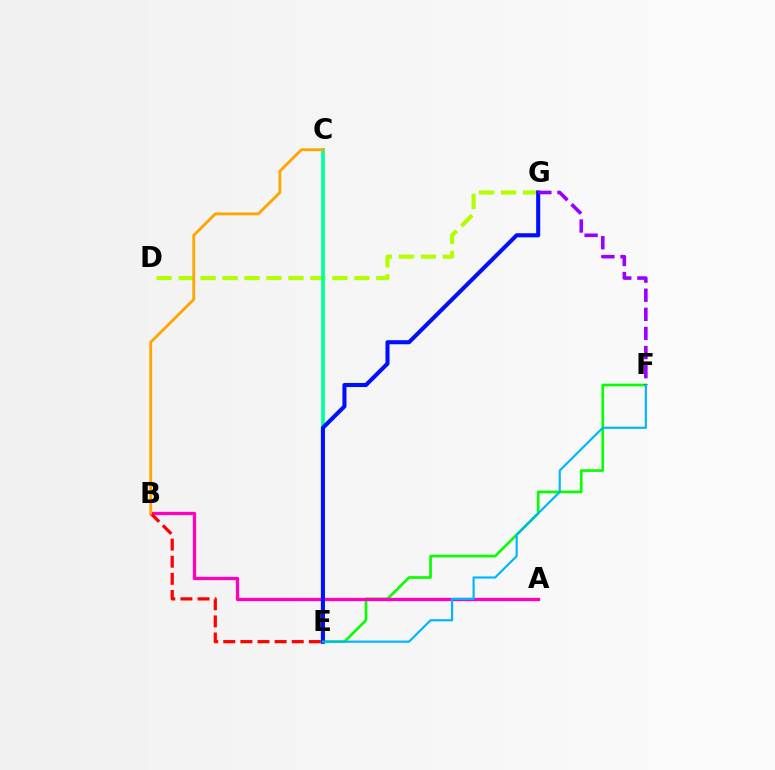{('E', 'F'): [{'color': '#08ff00', 'line_style': 'solid', 'thickness': 1.92}, {'color': '#00b5ff', 'line_style': 'solid', 'thickness': 1.55}], ('A', 'B'): [{'color': '#ff00bd', 'line_style': 'solid', 'thickness': 2.38}], ('D', 'G'): [{'color': '#b3ff00', 'line_style': 'dashed', 'thickness': 2.98}], ('C', 'E'): [{'color': '#00ff9d', 'line_style': 'solid', 'thickness': 2.66}], ('B', 'E'): [{'color': '#ff0000', 'line_style': 'dashed', 'thickness': 2.33}], ('E', 'G'): [{'color': '#0010ff', 'line_style': 'solid', 'thickness': 2.94}], ('B', 'C'): [{'color': '#ffa500', 'line_style': 'solid', 'thickness': 2.03}], ('F', 'G'): [{'color': '#9b00ff', 'line_style': 'dashed', 'thickness': 2.6}]}